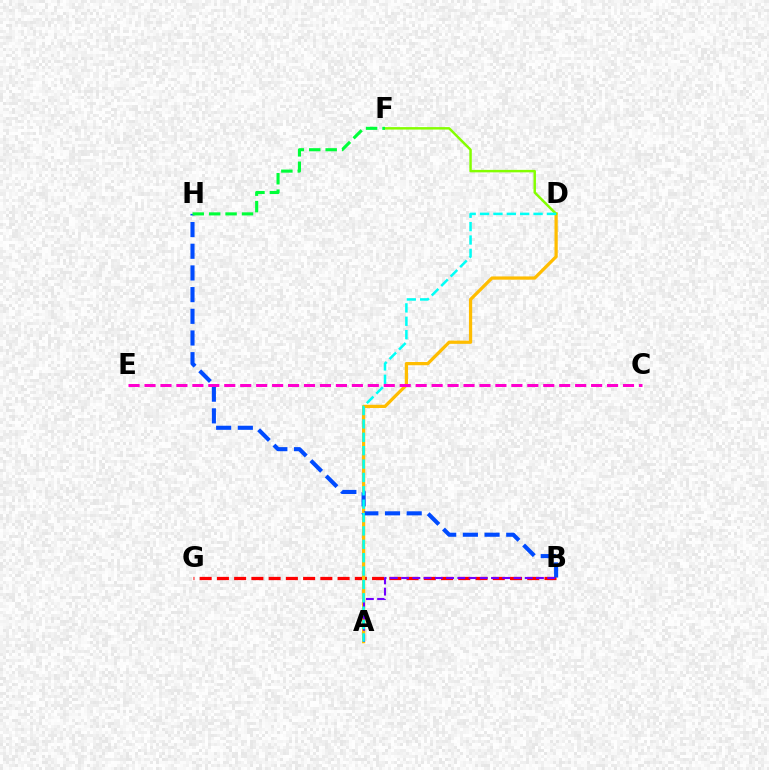{('B', 'G'): [{'color': '#ff0000', 'line_style': 'dashed', 'thickness': 2.34}], ('A', 'D'): [{'color': '#ffbd00', 'line_style': 'solid', 'thickness': 2.34}, {'color': '#00fff6', 'line_style': 'dashed', 'thickness': 1.82}], ('D', 'F'): [{'color': '#84ff00', 'line_style': 'solid', 'thickness': 1.77}], ('A', 'B'): [{'color': '#7200ff', 'line_style': 'dashed', 'thickness': 1.53}], ('B', 'H'): [{'color': '#004bff', 'line_style': 'dashed', 'thickness': 2.95}], ('C', 'E'): [{'color': '#ff00cf', 'line_style': 'dashed', 'thickness': 2.17}], ('F', 'H'): [{'color': '#00ff39', 'line_style': 'dashed', 'thickness': 2.23}]}